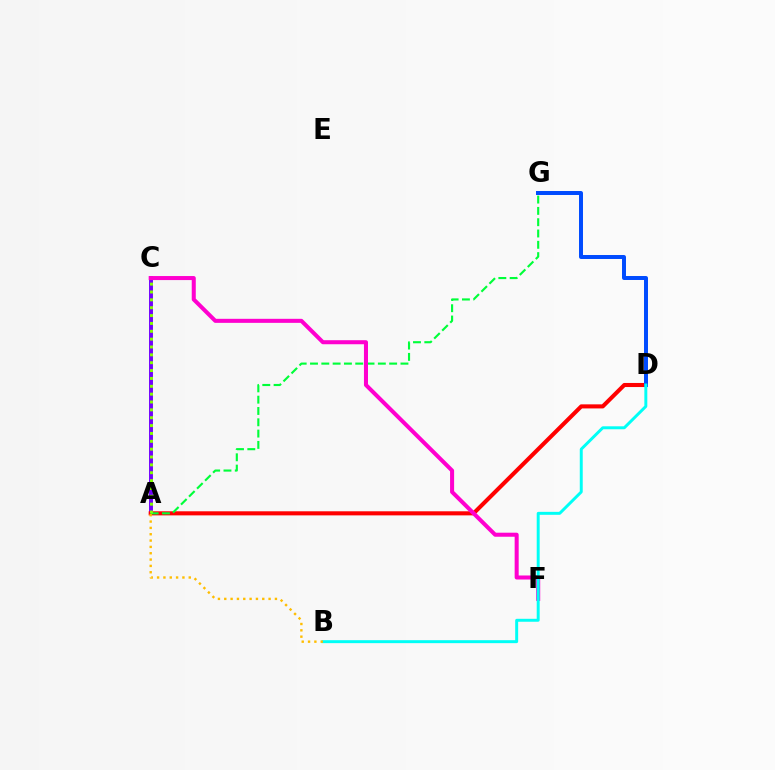{('A', 'C'): [{'color': '#7200ff', 'line_style': 'solid', 'thickness': 2.83}, {'color': '#84ff00', 'line_style': 'dotted', 'thickness': 2.14}], ('A', 'D'): [{'color': '#ff0000', 'line_style': 'solid', 'thickness': 2.94}], ('A', 'G'): [{'color': '#00ff39', 'line_style': 'dashed', 'thickness': 1.54}], ('D', 'G'): [{'color': '#004bff', 'line_style': 'solid', 'thickness': 2.87}], ('C', 'F'): [{'color': '#ff00cf', 'line_style': 'solid', 'thickness': 2.91}], ('B', 'D'): [{'color': '#00fff6', 'line_style': 'solid', 'thickness': 2.13}], ('A', 'B'): [{'color': '#ffbd00', 'line_style': 'dotted', 'thickness': 1.72}]}